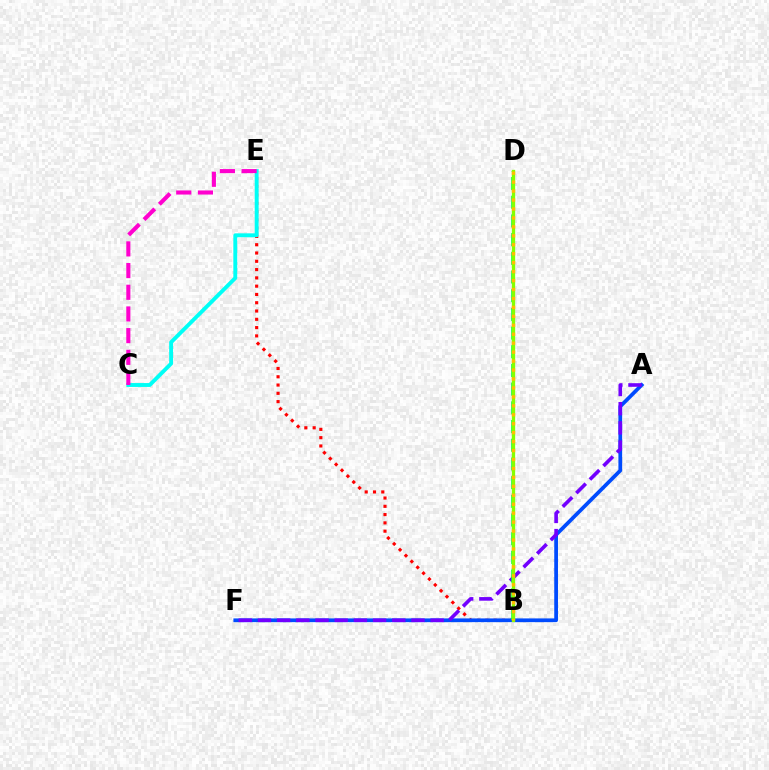{('B', 'E'): [{'color': '#ff0000', 'line_style': 'dotted', 'thickness': 2.25}], ('C', 'E'): [{'color': '#00fff6', 'line_style': 'solid', 'thickness': 2.8}, {'color': '#ff00cf', 'line_style': 'dashed', 'thickness': 2.95}], ('A', 'F'): [{'color': '#004bff', 'line_style': 'solid', 'thickness': 2.69}, {'color': '#7200ff', 'line_style': 'dashed', 'thickness': 2.61}], ('B', 'D'): [{'color': '#00ff39', 'line_style': 'dashed', 'thickness': 2.54}, {'color': '#84ff00', 'line_style': 'solid', 'thickness': 2.38}, {'color': '#ffbd00', 'line_style': 'dotted', 'thickness': 2.43}]}